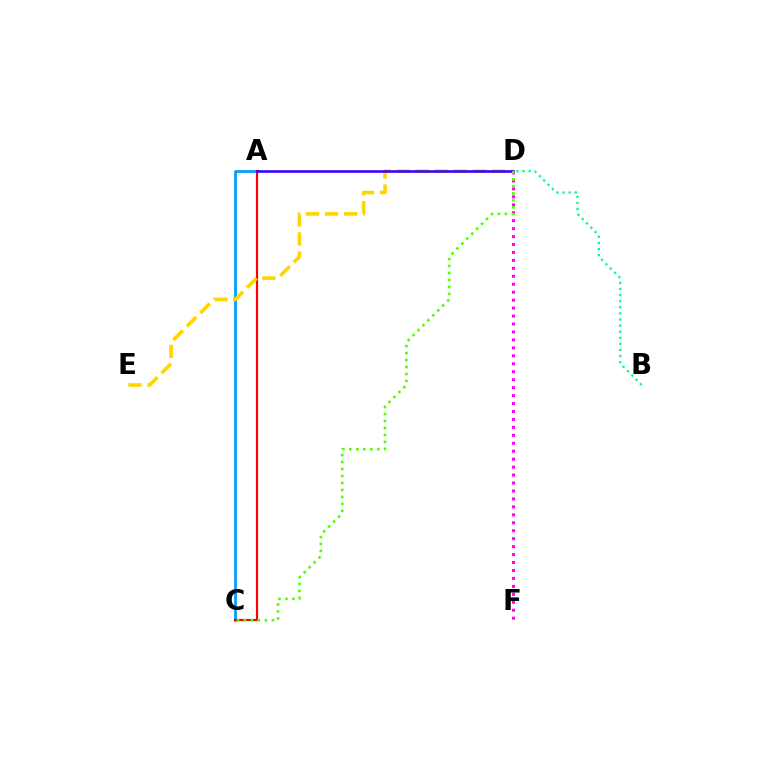{('D', 'F'): [{'color': '#ff00ed', 'line_style': 'dotted', 'thickness': 2.16}], ('A', 'C'): [{'color': '#009eff', 'line_style': 'solid', 'thickness': 1.98}, {'color': '#ff0000', 'line_style': 'solid', 'thickness': 1.57}], ('D', 'E'): [{'color': '#ffd500', 'line_style': 'dashed', 'thickness': 2.59}], ('A', 'D'): [{'color': '#3700ff', 'line_style': 'solid', 'thickness': 1.85}], ('B', 'D'): [{'color': '#00ff86', 'line_style': 'dotted', 'thickness': 1.66}], ('C', 'D'): [{'color': '#4fff00', 'line_style': 'dotted', 'thickness': 1.9}]}